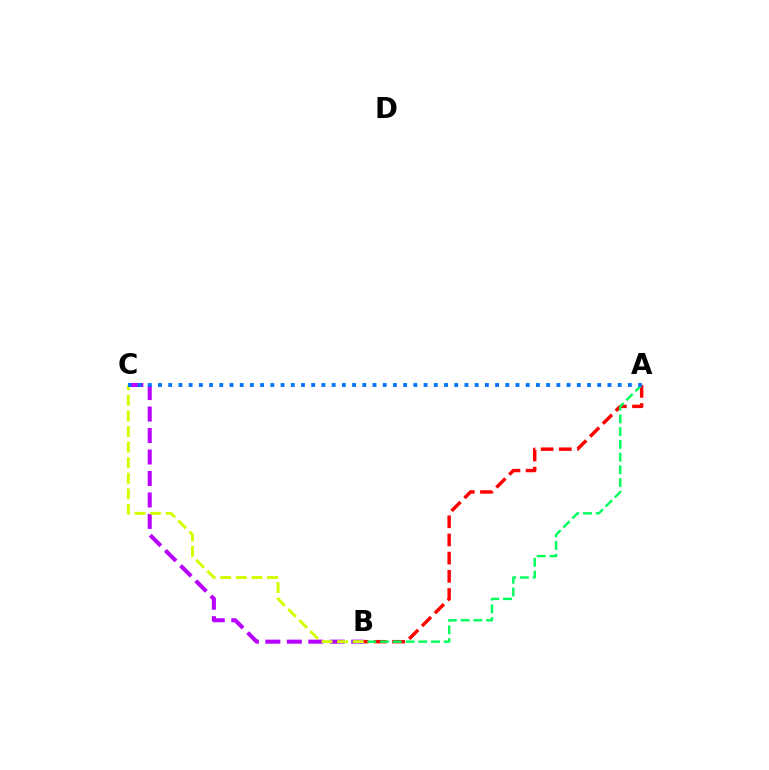{('B', 'C'): [{'color': '#b900ff', 'line_style': 'dashed', 'thickness': 2.92}, {'color': '#d1ff00', 'line_style': 'dashed', 'thickness': 2.12}], ('A', 'B'): [{'color': '#ff0000', 'line_style': 'dashed', 'thickness': 2.47}, {'color': '#00ff5c', 'line_style': 'dashed', 'thickness': 1.73}], ('A', 'C'): [{'color': '#0074ff', 'line_style': 'dotted', 'thickness': 2.78}]}